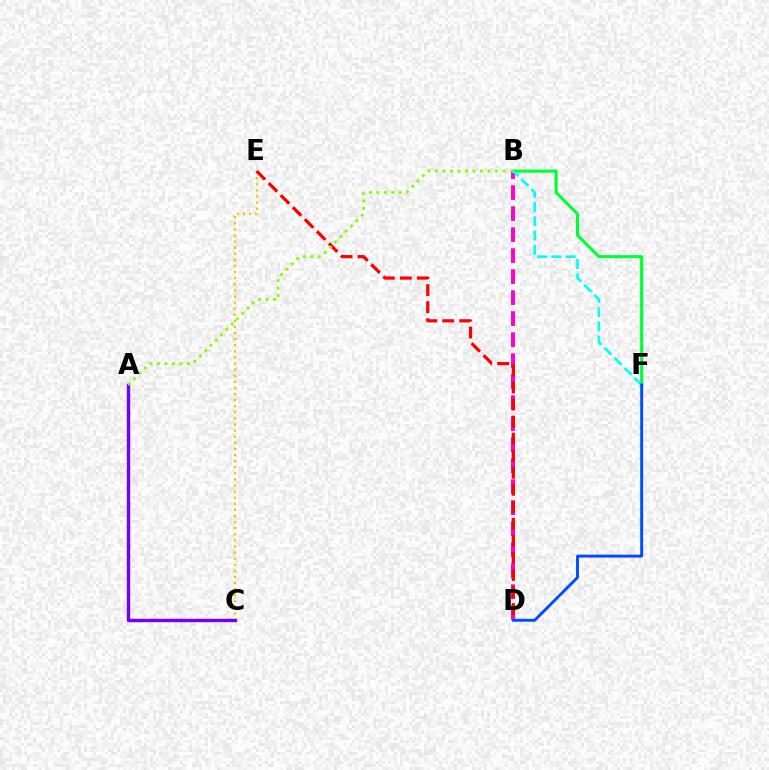{('C', 'E'): [{'color': '#ffbd00', 'line_style': 'dotted', 'thickness': 1.66}], ('B', 'D'): [{'color': '#ff00cf', 'line_style': 'dashed', 'thickness': 2.85}], ('B', 'F'): [{'color': '#00ff39', 'line_style': 'solid', 'thickness': 2.23}, {'color': '#00fff6', 'line_style': 'dashed', 'thickness': 1.94}], ('D', 'E'): [{'color': '#ff0000', 'line_style': 'dashed', 'thickness': 2.32}], ('A', 'C'): [{'color': '#7200ff', 'line_style': 'solid', 'thickness': 2.44}], ('D', 'F'): [{'color': '#004bff', 'line_style': 'solid', 'thickness': 2.08}], ('A', 'B'): [{'color': '#84ff00', 'line_style': 'dotted', 'thickness': 2.04}]}